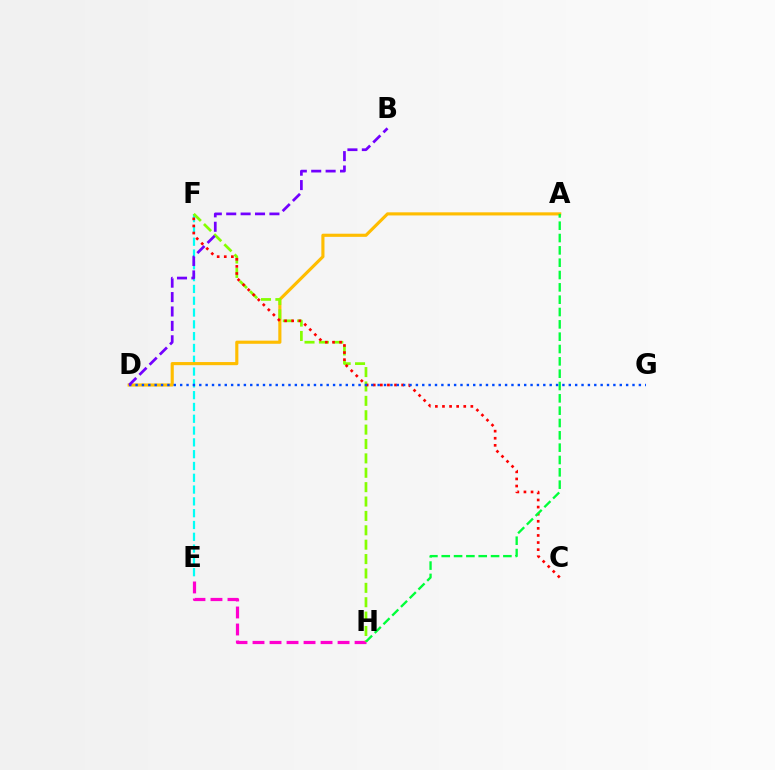{('E', 'F'): [{'color': '#00fff6', 'line_style': 'dashed', 'thickness': 1.6}], ('A', 'D'): [{'color': '#ffbd00', 'line_style': 'solid', 'thickness': 2.25}], ('E', 'H'): [{'color': '#ff00cf', 'line_style': 'dashed', 'thickness': 2.31}], ('F', 'H'): [{'color': '#84ff00', 'line_style': 'dashed', 'thickness': 1.95}], ('C', 'F'): [{'color': '#ff0000', 'line_style': 'dotted', 'thickness': 1.93}], ('A', 'H'): [{'color': '#00ff39', 'line_style': 'dashed', 'thickness': 1.68}], ('D', 'G'): [{'color': '#004bff', 'line_style': 'dotted', 'thickness': 1.73}], ('B', 'D'): [{'color': '#7200ff', 'line_style': 'dashed', 'thickness': 1.96}]}